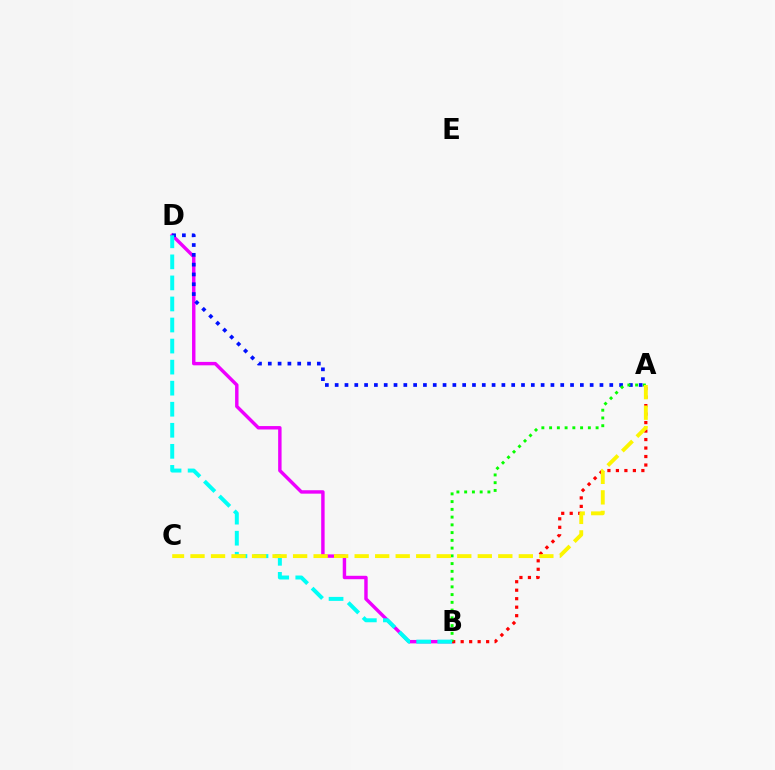{('B', 'D'): [{'color': '#ee00ff', 'line_style': 'solid', 'thickness': 2.47}, {'color': '#00fff6', 'line_style': 'dashed', 'thickness': 2.86}], ('A', 'D'): [{'color': '#0010ff', 'line_style': 'dotted', 'thickness': 2.66}], ('A', 'B'): [{'color': '#ff0000', 'line_style': 'dotted', 'thickness': 2.31}, {'color': '#08ff00', 'line_style': 'dotted', 'thickness': 2.11}], ('A', 'C'): [{'color': '#fcf500', 'line_style': 'dashed', 'thickness': 2.79}]}